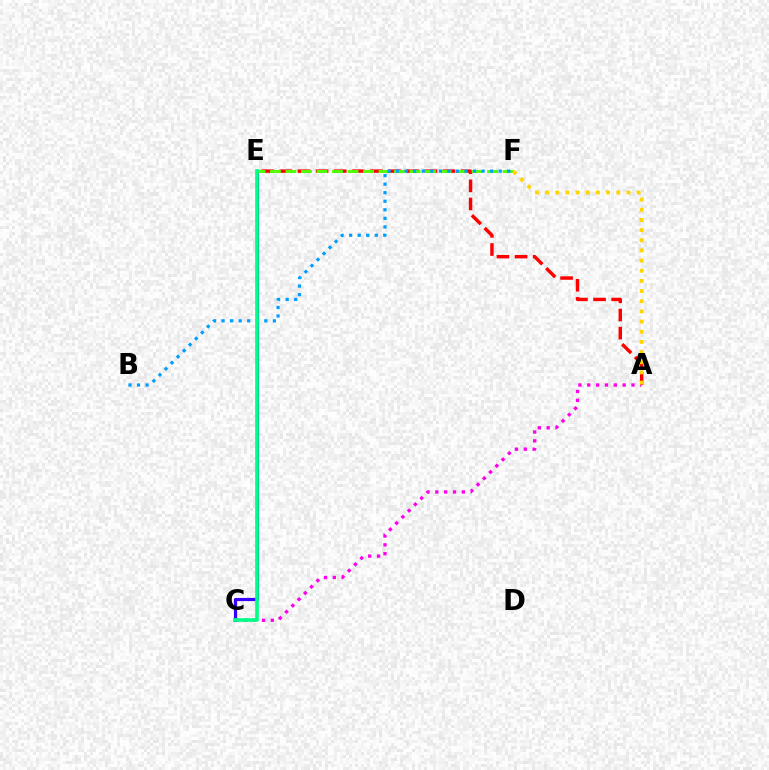{('A', 'E'): [{'color': '#ff0000', 'line_style': 'dashed', 'thickness': 2.46}], ('C', 'E'): [{'color': '#3700ff', 'line_style': 'solid', 'thickness': 2.28}, {'color': '#00ff86', 'line_style': 'solid', 'thickness': 2.62}], ('A', 'C'): [{'color': '#ff00ed', 'line_style': 'dotted', 'thickness': 2.41}], ('E', 'F'): [{'color': '#4fff00', 'line_style': 'dashed', 'thickness': 2.11}], ('B', 'F'): [{'color': '#009eff', 'line_style': 'dotted', 'thickness': 2.32}], ('A', 'F'): [{'color': '#ffd500', 'line_style': 'dotted', 'thickness': 2.76}]}